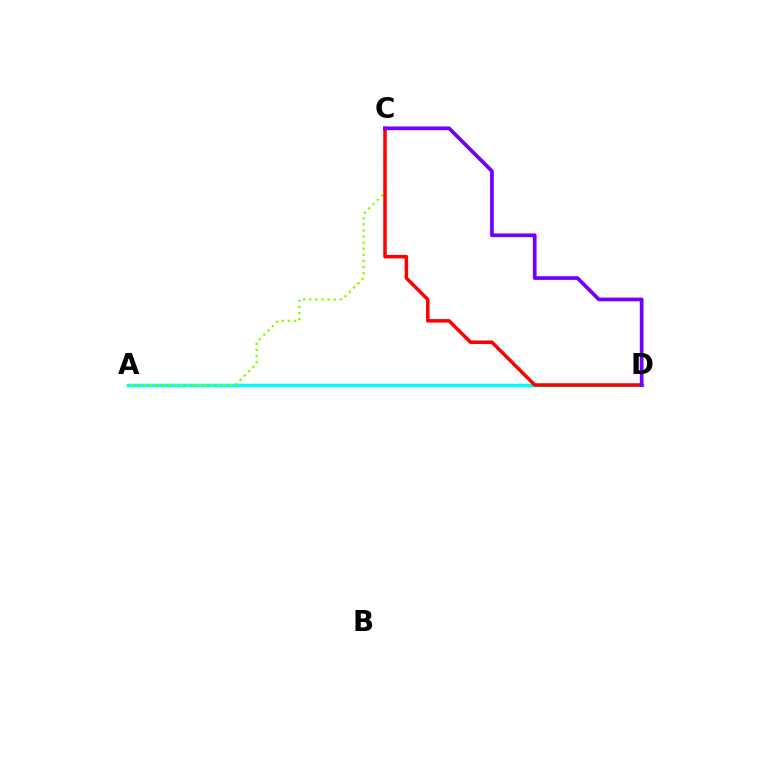{('A', 'D'): [{'color': '#00fff6', 'line_style': 'solid', 'thickness': 2.5}], ('A', 'C'): [{'color': '#84ff00', 'line_style': 'dotted', 'thickness': 1.66}], ('C', 'D'): [{'color': '#ff0000', 'line_style': 'solid', 'thickness': 2.53}, {'color': '#7200ff', 'line_style': 'solid', 'thickness': 2.68}]}